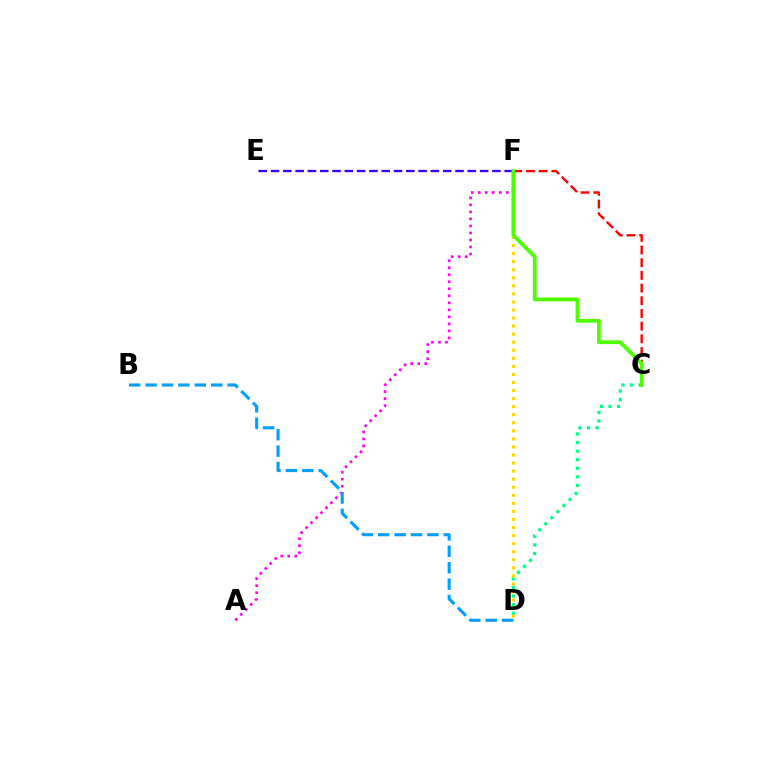{('C', 'D'): [{'color': '#00ff86', 'line_style': 'dotted', 'thickness': 2.33}], ('C', 'F'): [{'color': '#ff0000', 'line_style': 'dashed', 'thickness': 1.72}, {'color': '#4fff00', 'line_style': 'solid', 'thickness': 2.72}], ('A', 'F'): [{'color': '#ff00ed', 'line_style': 'dotted', 'thickness': 1.91}], ('E', 'F'): [{'color': '#3700ff', 'line_style': 'dashed', 'thickness': 1.67}], ('D', 'F'): [{'color': '#ffd500', 'line_style': 'dotted', 'thickness': 2.19}], ('B', 'D'): [{'color': '#009eff', 'line_style': 'dashed', 'thickness': 2.23}]}